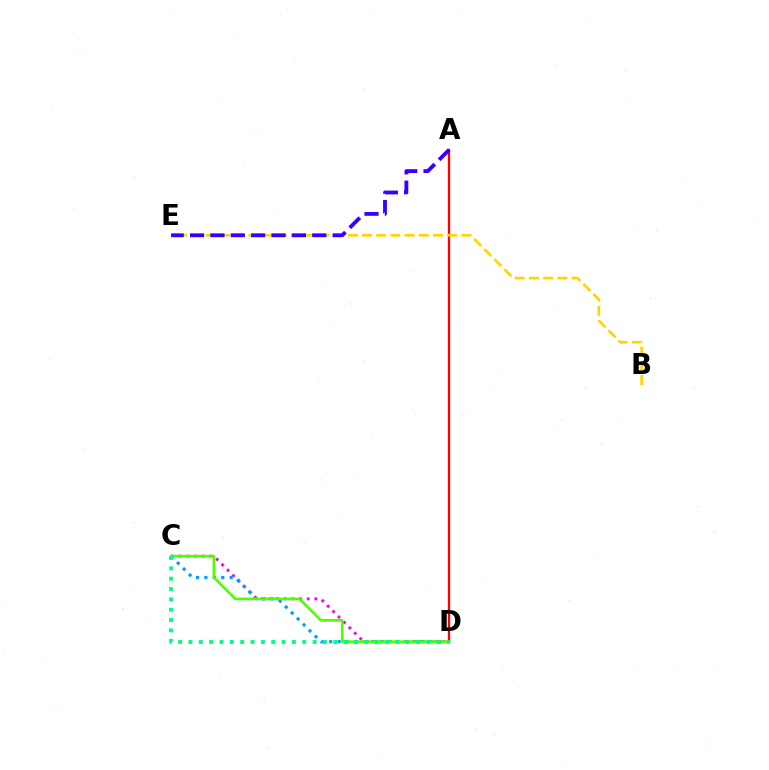{('A', 'D'): [{'color': '#ff0000', 'line_style': 'solid', 'thickness': 1.68}], ('B', 'E'): [{'color': '#ffd500', 'line_style': 'dashed', 'thickness': 1.93}], ('A', 'E'): [{'color': '#3700ff', 'line_style': 'dashed', 'thickness': 2.77}], ('C', 'D'): [{'color': '#ff00ed', 'line_style': 'dotted', 'thickness': 2.08}, {'color': '#009eff', 'line_style': 'dotted', 'thickness': 2.29}, {'color': '#4fff00', 'line_style': 'solid', 'thickness': 1.88}, {'color': '#00ff86', 'line_style': 'dotted', 'thickness': 2.81}]}